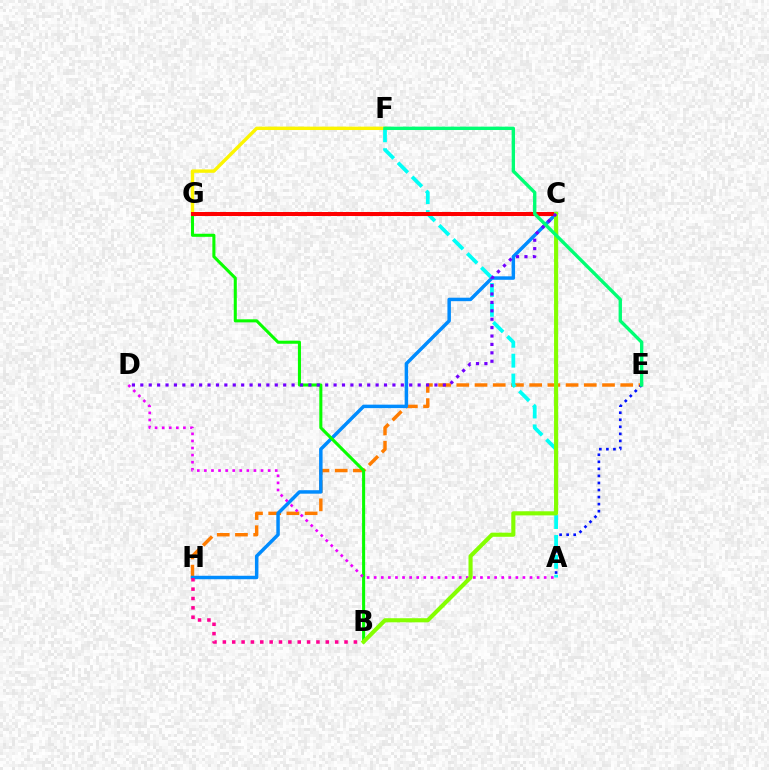{('E', 'H'): [{'color': '#ff7c00', 'line_style': 'dashed', 'thickness': 2.47}], ('A', 'E'): [{'color': '#0010ff', 'line_style': 'dotted', 'thickness': 1.92}], ('C', 'H'): [{'color': '#008cff', 'line_style': 'solid', 'thickness': 2.5}], ('F', 'G'): [{'color': '#fcf500', 'line_style': 'solid', 'thickness': 2.43}], ('A', 'F'): [{'color': '#00fff6', 'line_style': 'dashed', 'thickness': 2.7}], ('B', 'G'): [{'color': '#08ff00', 'line_style': 'solid', 'thickness': 2.2}], ('B', 'H'): [{'color': '#ff0094', 'line_style': 'dotted', 'thickness': 2.54}], ('C', 'G'): [{'color': '#ff0000', 'line_style': 'solid', 'thickness': 2.88}], ('A', 'D'): [{'color': '#ee00ff', 'line_style': 'dotted', 'thickness': 1.92}], ('B', 'C'): [{'color': '#84ff00', 'line_style': 'solid', 'thickness': 2.96}], ('C', 'D'): [{'color': '#7200ff', 'line_style': 'dotted', 'thickness': 2.28}], ('E', 'F'): [{'color': '#00ff74', 'line_style': 'solid', 'thickness': 2.42}]}